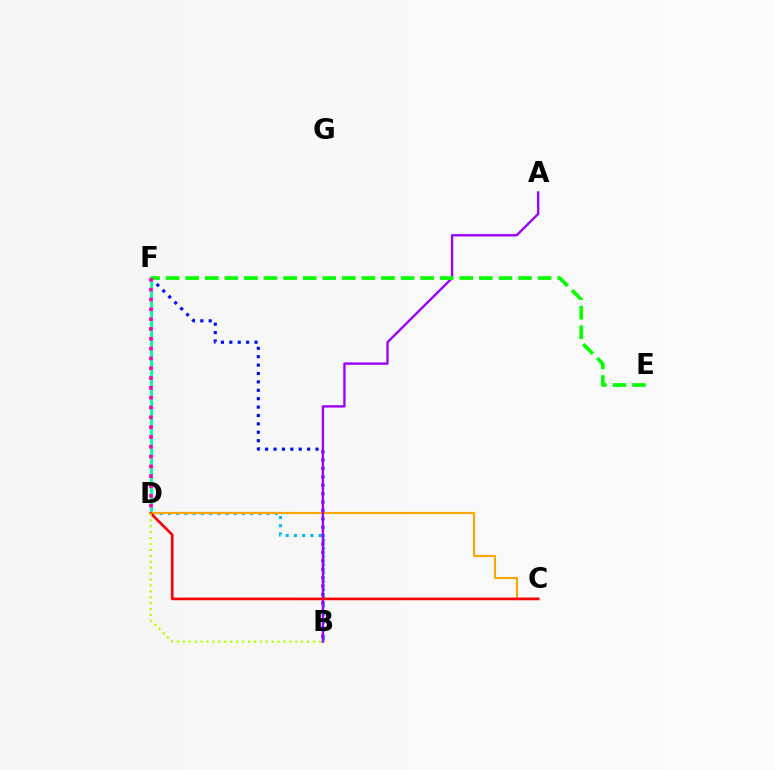{('B', 'F'): [{'color': '#0010ff', 'line_style': 'dotted', 'thickness': 2.28}], ('B', 'D'): [{'color': '#00b5ff', 'line_style': 'dotted', 'thickness': 2.23}, {'color': '#b3ff00', 'line_style': 'dotted', 'thickness': 1.61}], ('D', 'F'): [{'color': '#00ff9d', 'line_style': 'solid', 'thickness': 2.04}, {'color': '#ff00bd', 'line_style': 'dotted', 'thickness': 2.67}], ('C', 'D'): [{'color': '#ffa500', 'line_style': 'solid', 'thickness': 1.56}, {'color': '#ff0000', 'line_style': 'solid', 'thickness': 1.92}], ('A', 'B'): [{'color': '#9b00ff', 'line_style': 'solid', 'thickness': 1.71}], ('E', 'F'): [{'color': '#08ff00', 'line_style': 'dashed', 'thickness': 2.66}]}